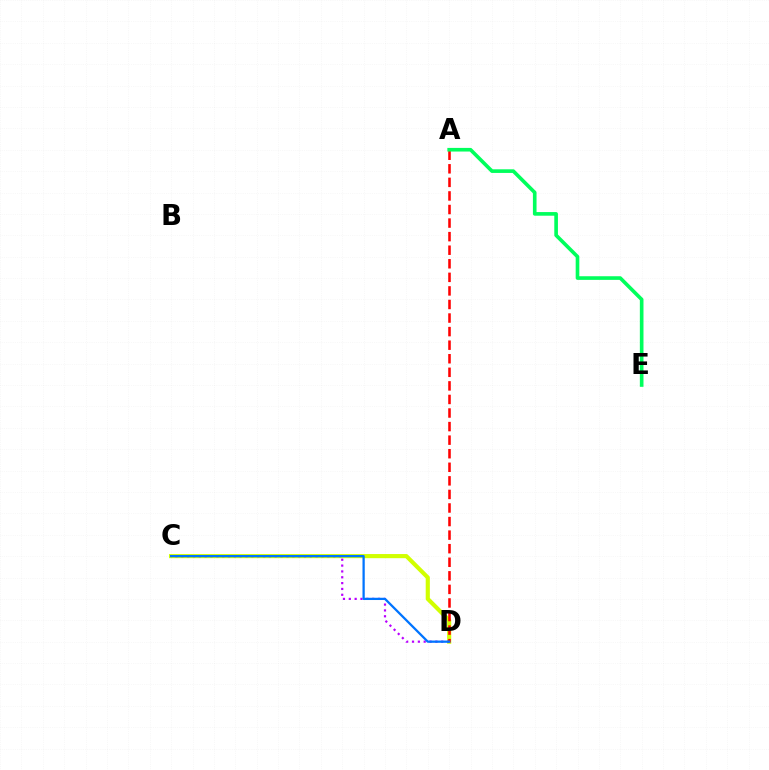{('C', 'D'): [{'color': '#d1ff00', 'line_style': 'solid', 'thickness': 2.98}, {'color': '#b900ff', 'line_style': 'dotted', 'thickness': 1.59}, {'color': '#0074ff', 'line_style': 'solid', 'thickness': 1.63}], ('A', 'D'): [{'color': '#ff0000', 'line_style': 'dashed', 'thickness': 1.84}], ('A', 'E'): [{'color': '#00ff5c', 'line_style': 'solid', 'thickness': 2.62}]}